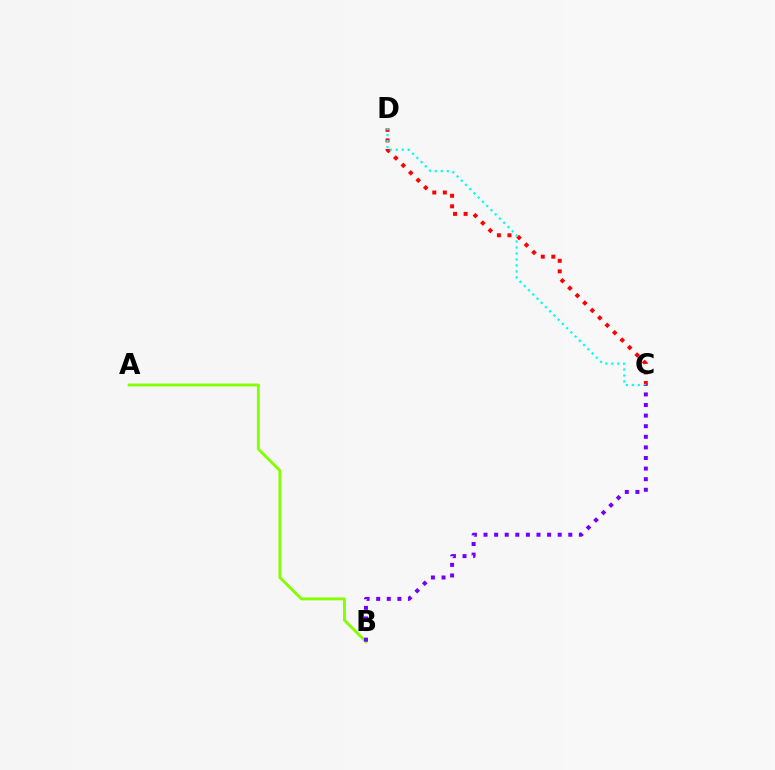{('A', 'B'): [{'color': '#84ff00', 'line_style': 'solid', 'thickness': 2.06}], ('C', 'D'): [{'color': '#ff0000', 'line_style': 'dotted', 'thickness': 2.86}, {'color': '#00fff6', 'line_style': 'dotted', 'thickness': 1.62}], ('B', 'C'): [{'color': '#7200ff', 'line_style': 'dotted', 'thickness': 2.88}]}